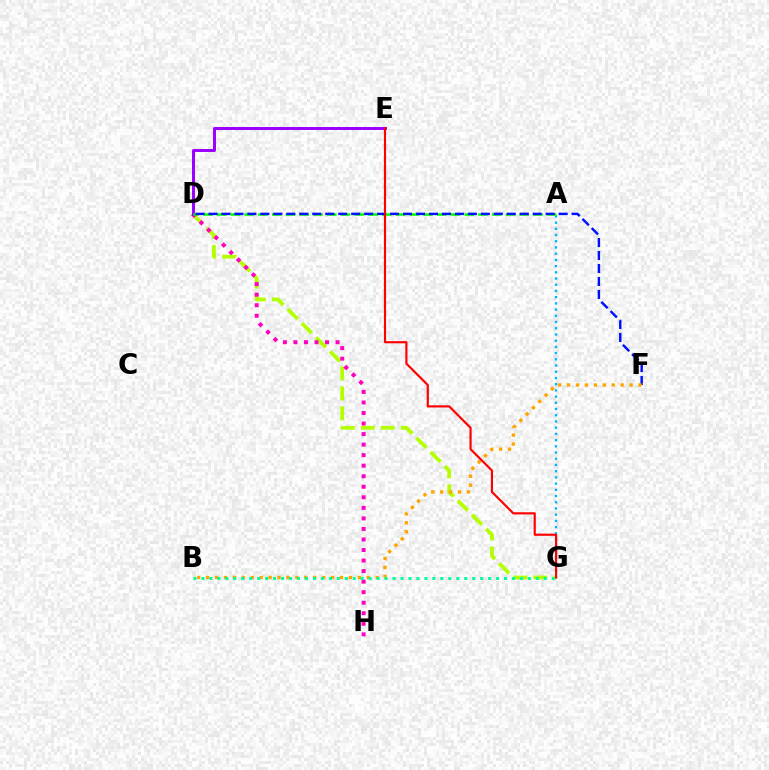{('A', 'G'): [{'color': '#00b5ff', 'line_style': 'dotted', 'thickness': 1.69}], ('D', 'G'): [{'color': '#b3ff00', 'line_style': 'dashed', 'thickness': 2.71}], ('D', 'H'): [{'color': '#ff00bd', 'line_style': 'dotted', 'thickness': 2.86}], ('D', 'E'): [{'color': '#9b00ff', 'line_style': 'solid', 'thickness': 2.14}], ('A', 'D'): [{'color': '#08ff00', 'line_style': 'dashed', 'thickness': 1.87}], ('D', 'F'): [{'color': '#0010ff', 'line_style': 'dashed', 'thickness': 1.76}], ('B', 'F'): [{'color': '#ffa500', 'line_style': 'dotted', 'thickness': 2.42}], ('E', 'G'): [{'color': '#ff0000', 'line_style': 'solid', 'thickness': 1.56}], ('B', 'G'): [{'color': '#00ff9d', 'line_style': 'dotted', 'thickness': 2.16}]}